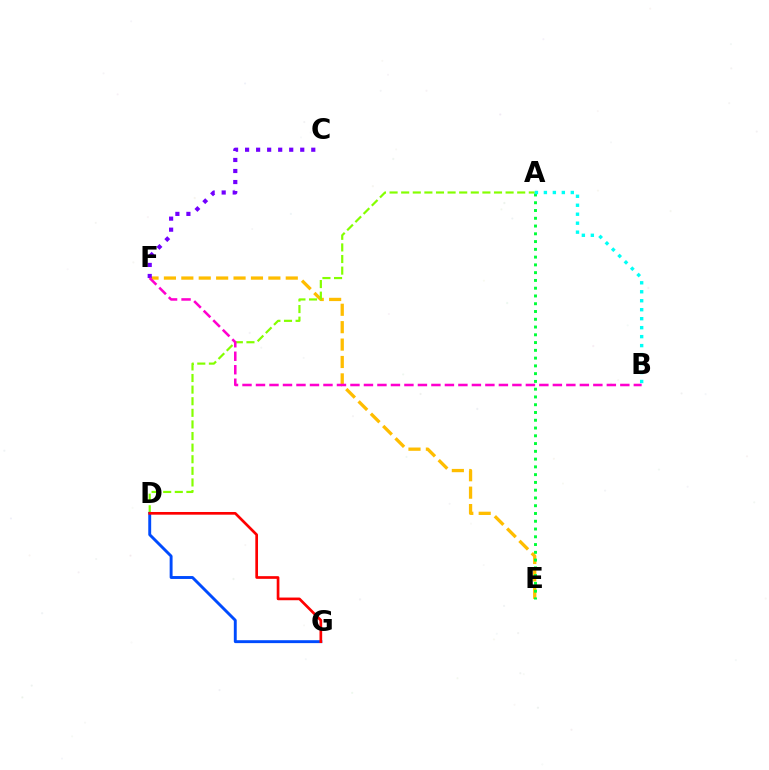{('E', 'F'): [{'color': '#ffbd00', 'line_style': 'dashed', 'thickness': 2.36}], ('C', 'F'): [{'color': '#7200ff', 'line_style': 'dotted', 'thickness': 3.0}], ('A', 'D'): [{'color': '#84ff00', 'line_style': 'dashed', 'thickness': 1.58}], ('A', 'E'): [{'color': '#00ff39', 'line_style': 'dotted', 'thickness': 2.11}], ('D', 'G'): [{'color': '#004bff', 'line_style': 'solid', 'thickness': 2.09}, {'color': '#ff0000', 'line_style': 'solid', 'thickness': 1.94}], ('A', 'B'): [{'color': '#00fff6', 'line_style': 'dotted', 'thickness': 2.44}], ('B', 'F'): [{'color': '#ff00cf', 'line_style': 'dashed', 'thickness': 1.83}]}